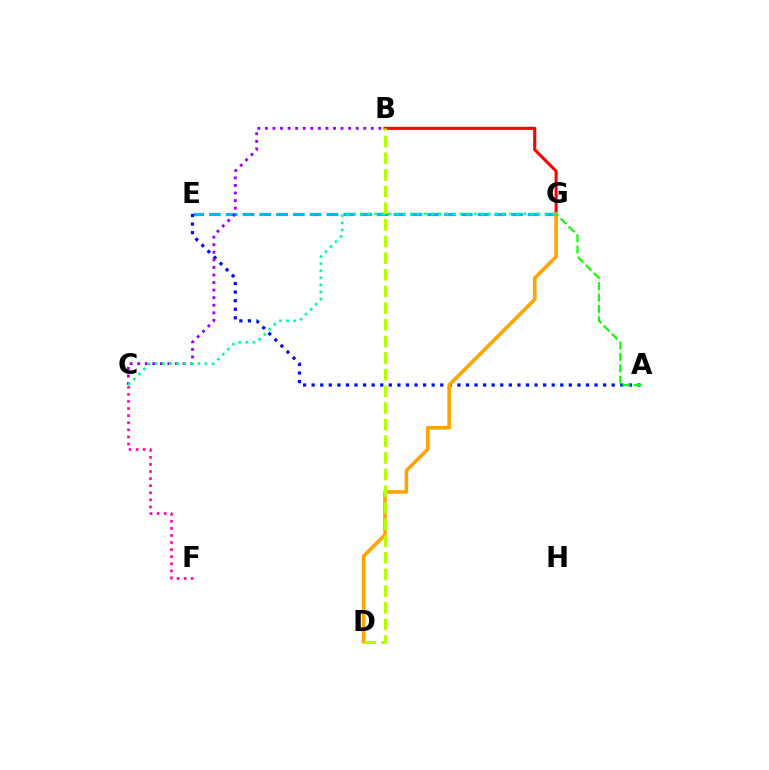{('E', 'G'): [{'color': '#00b5ff', 'line_style': 'dashed', 'thickness': 2.28}], ('A', 'E'): [{'color': '#0010ff', 'line_style': 'dotted', 'thickness': 2.33}], ('C', 'F'): [{'color': '#ff00bd', 'line_style': 'dotted', 'thickness': 1.92}], ('B', 'G'): [{'color': '#ff0000', 'line_style': 'solid', 'thickness': 2.21}], ('B', 'C'): [{'color': '#9b00ff', 'line_style': 'dotted', 'thickness': 2.06}], ('D', 'G'): [{'color': '#ffa500', 'line_style': 'solid', 'thickness': 2.62}], ('A', 'G'): [{'color': '#08ff00', 'line_style': 'dashed', 'thickness': 1.54}], ('C', 'G'): [{'color': '#00ff9d', 'line_style': 'dotted', 'thickness': 1.93}], ('B', 'D'): [{'color': '#b3ff00', 'line_style': 'dashed', 'thickness': 2.26}]}